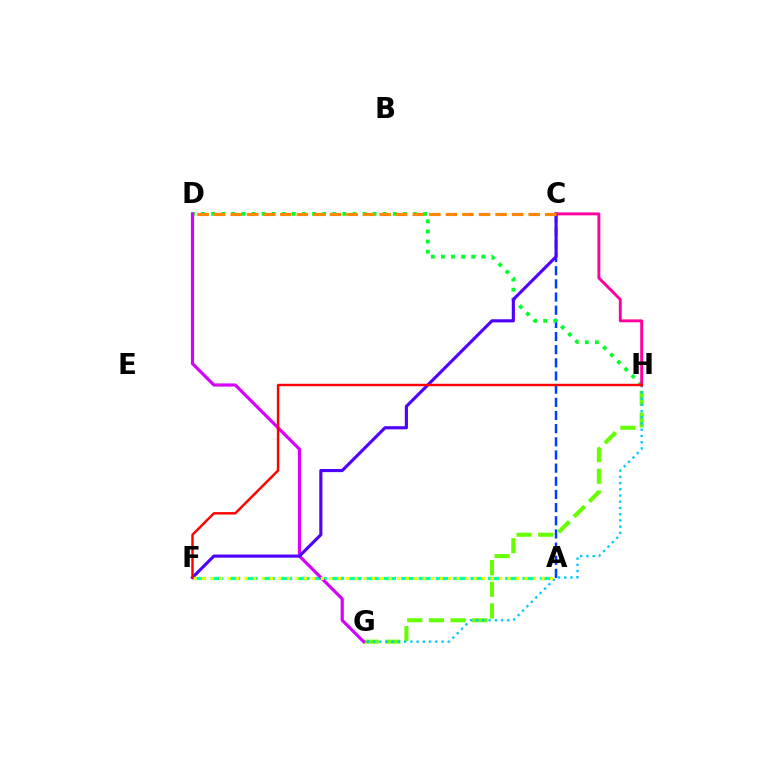{('A', 'C'): [{'color': '#003fff', 'line_style': 'dashed', 'thickness': 1.79}], ('G', 'H'): [{'color': '#66ff00', 'line_style': 'dashed', 'thickness': 2.94}, {'color': '#00c7ff', 'line_style': 'dotted', 'thickness': 1.69}], ('A', 'F'): [{'color': '#00ffaf', 'line_style': 'dashed', 'thickness': 2.35}, {'color': '#eeff00', 'line_style': 'dotted', 'thickness': 2.31}], ('D', 'H'): [{'color': '#00ff27', 'line_style': 'dotted', 'thickness': 2.74}], ('D', 'G'): [{'color': '#d600ff', 'line_style': 'solid', 'thickness': 2.27}], ('C', 'F'): [{'color': '#4f00ff', 'line_style': 'solid', 'thickness': 2.26}], ('C', 'H'): [{'color': '#ff00a0', 'line_style': 'solid', 'thickness': 2.09}], ('F', 'H'): [{'color': '#ff0000', 'line_style': 'solid', 'thickness': 1.76}], ('C', 'D'): [{'color': '#ff8800', 'line_style': 'dashed', 'thickness': 2.25}]}